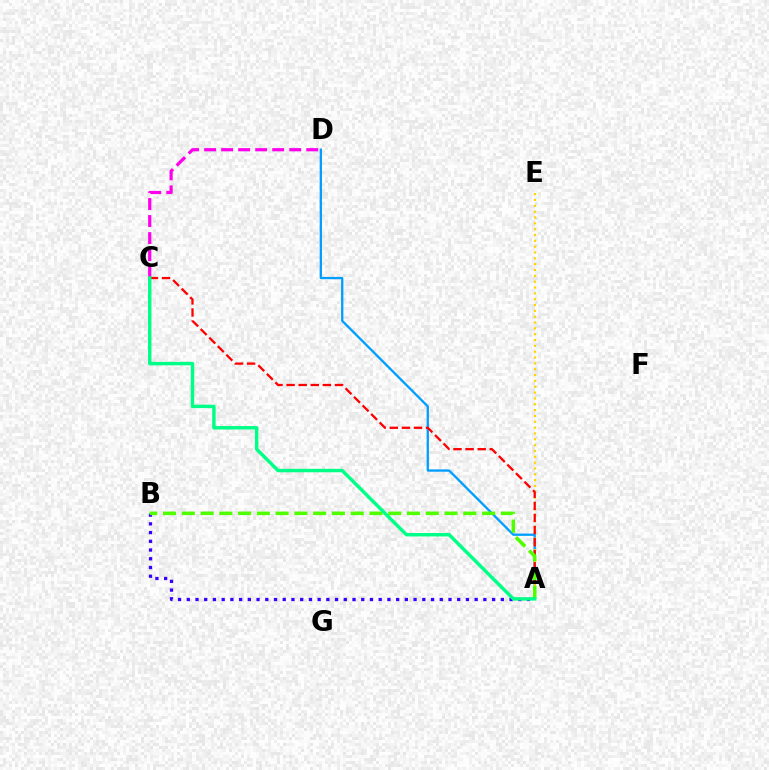{('A', 'D'): [{'color': '#009eff', 'line_style': 'solid', 'thickness': 1.65}], ('A', 'B'): [{'color': '#3700ff', 'line_style': 'dotted', 'thickness': 2.37}, {'color': '#4fff00', 'line_style': 'dashed', 'thickness': 2.55}], ('A', 'E'): [{'color': '#ffd500', 'line_style': 'dotted', 'thickness': 1.59}], ('C', 'D'): [{'color': '#ff00ed', 'line_style': 'dashed', 'thickness': 2.31}], ('A', 'C'): [{'color': '#ff0000', 'line_style': 'dashed', 'thickness': 1.64}, {'color': '#00ff86', 'line_style': 'solid', 'thickness': 2.48}]}